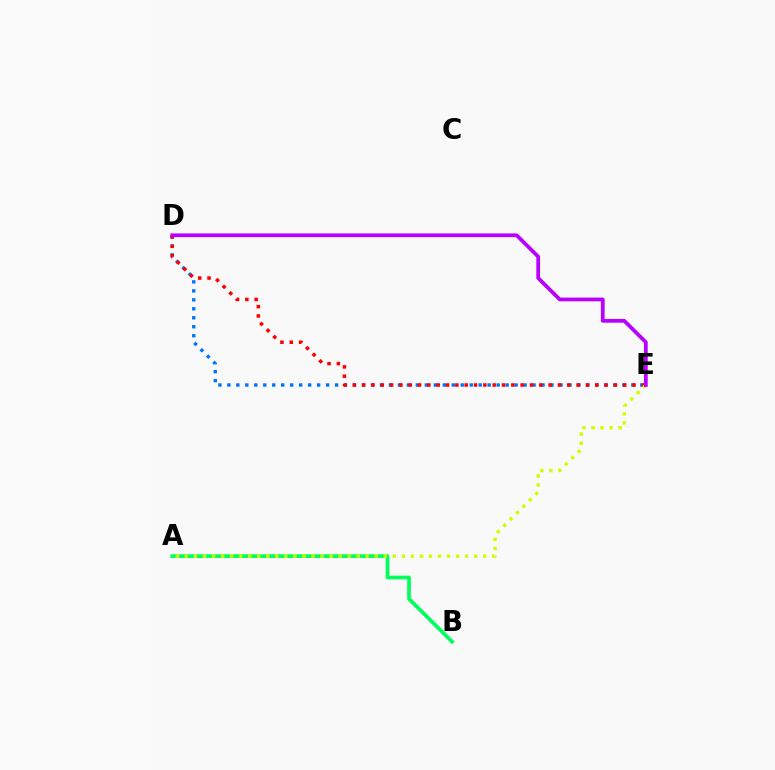{('D', 'E'): [{'color': '#0074ff', 'line_style': 'dotted', 'thickness': 2.44}, {'color': '#ff0000', 'line_style': 'dotted', 'thickness': 2.53}, {'color': '#b900ff', 'line_style': 'solid', 'thickness': 2.7}], ('A', 'B'): [{'color': '#00ff5c', 'line_style': 'solid', 'thickness': 2.69}], ('A', 'E'): [{'color': '#d1ff00', 'line_style': 'dotted', 'thickness': 2.46}]}